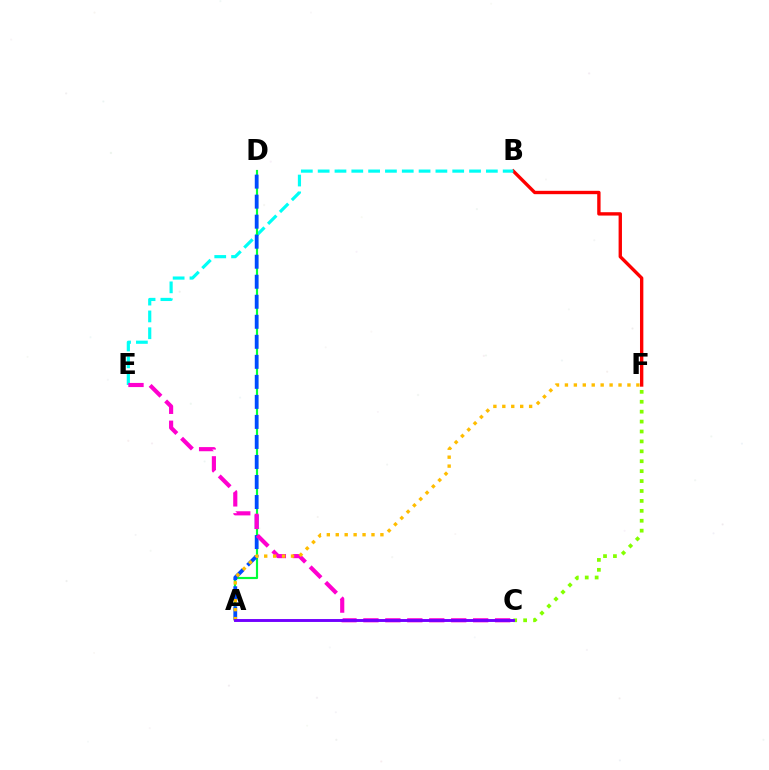{('B', 'F'): [{'color': '#ff0000', 'line_style': 'solid', 'thickness': 2.42}], ('B', 'E'): [{'color': '#00fff6', 'line_style': 'dashed', 'thickness': 2.28}], ('A', 'D'): [{'color': '#00ff39', 'line_style': 'solid', 'thickness': 1.56}, {'color': '#004bff', 'line_style': 'dashed', 'thickness': 2.72}], ('C', 'E'): [{'color': '#ff00cf', 'line_style': 'dashed', 'thickness': 2.98}], ('A', 'F'): [{'color': '#ffbd00', 'line_style': 'dotted', 'thickness': 2.43}], ('C', 'F'): [{'color': '#84ff00', 'line_style': 'dotted', 'thickness': 2.69}], ('A', 'C'): [{'color': '#7200ff', 'line_style': 'solid', 'thickness': 2.09}]}